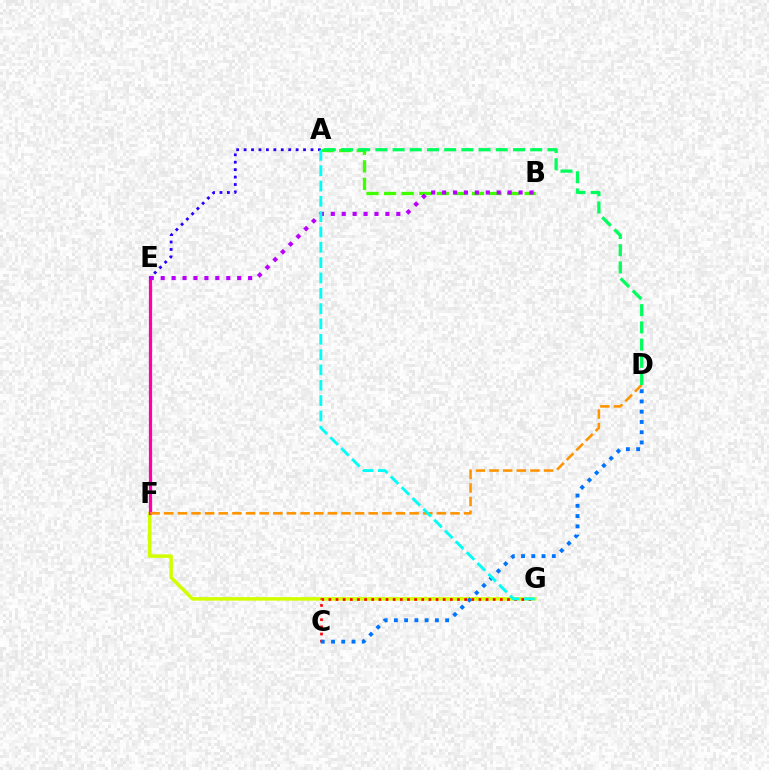{('F', 'G'): [{'color': '#d1ff00', 'line_style': 'solid', 'thickness': 2.55}], ('E', 'F'): [{'color': '#ff00ac', 'line_style': 'solid', 'thickness': 2.32}], ('A', 'E'): [{'color': '#2500ff', 'line_style': 'dotted', 'thickness': 2.02}], ('A', 'B'): [{'color': '#3dff00', 'line_style': 'dashed', 'thickness': 2.39}], ('C', 'G'): [{'color': '#ff0000', 'line_style': 'dotted', 'thickness': 1.94}], ('C', 'D'): [{'color': '#0074ff', 'line_style': 'dotted', 'thickness': 2.78}], ('B', 'E'): [{'color': '#b900ff', 'line_style': 'dotted', 'thickness': 2.97}], ('D', 'F'): [{'color': '#ff9400', 'line_style': 'dashed', 'thickness': 1.85}], ('A', 'G'): [{'color': '#00fff6', 'line_style': 'dashed', 'thickness': 2.08}], ('A', 'D'): [{'color': '#00ff5c', 'line_style': 'dashed', 'thickness': 2.34}]}